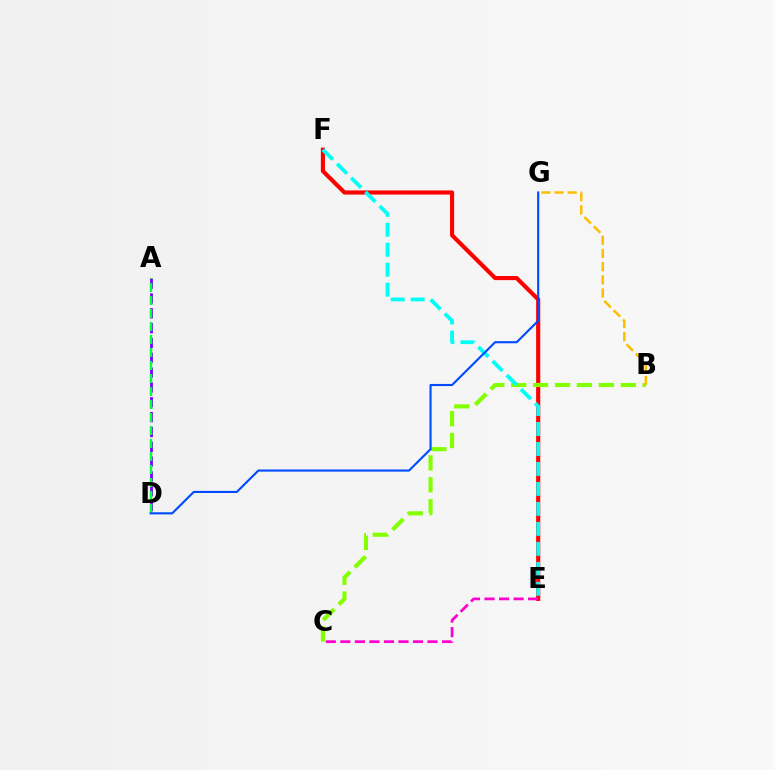{('E', 'F'): [{'color': '#ff0000', 'line_style': 'solid', 'thickness': 2.97}, {'color': '#00fff6', 'line_style': 'dashed', 'thickness': 2.71}], ('B', 'C'): [{'color': '#84ff00', 'line_style': 'dashed', 'thickness': 2.98}], ('C', 'E'): [{'color': '#ff00cf', 'line_style': 'dashed', 'thickness': 1.97}], ('A', 'D'): [{'color': '#7200ff', 'line_style': 'dashed', 'thickness': 2.01}, {'color': '#00ff39', 'line_style': 'dashed', 'thickness': 1.77}], ('D', 'G'): [{'color': '#004bff', 'line_style': 'solid', 'thickness': 1.53}], ('B', 'G'): [{'color': '#ffbd00', 'line_style': 'dashed', 'thickness': 1.79}]}